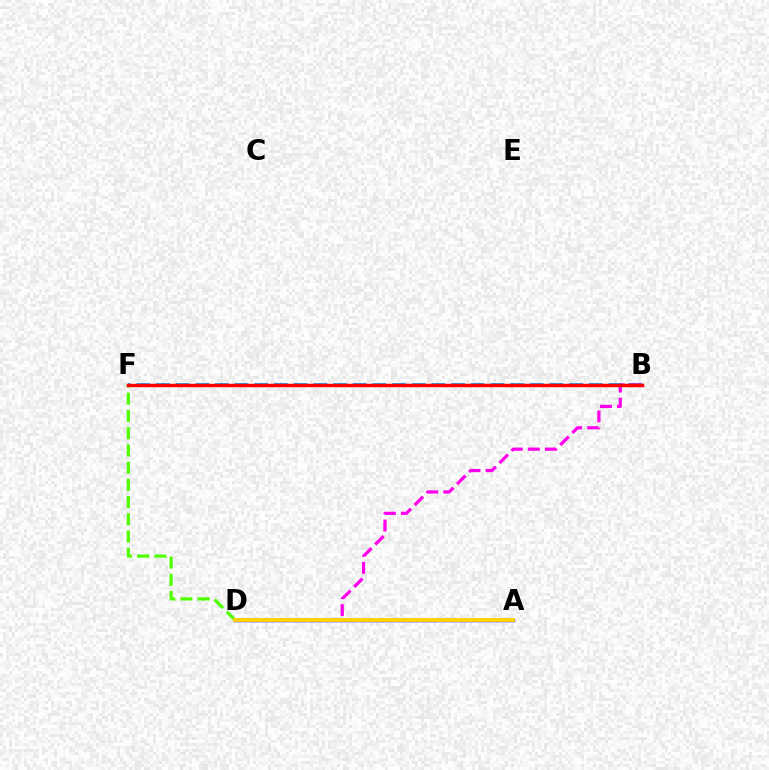{('B', 'F'): [{'color': '#009eff', 'line_style': 'dashed', 'thickness': 2.67}, {'color': '#00ff86', 'line_style': 'dashed', 'thickness': 1.96}, {'color': '#ff0000', 'line_style': 'solid', 'thickness': 2.49}], ('B', 'D'): [{'color': '#ff00ed', 'line_style': 'dashed', 'thickness': 2.32}], ('D', 'F'): [{'color': '#4fff00', 'line_style': 'dashed', 'thickness': 2.34}], ('A', 'D'): [{'color': '#3700ff', 'line_style': 'solid', 'thickness': 2.51}, {'color': '#ffd500', 'line_style': 'solid', 'thickness': 2.76}]}